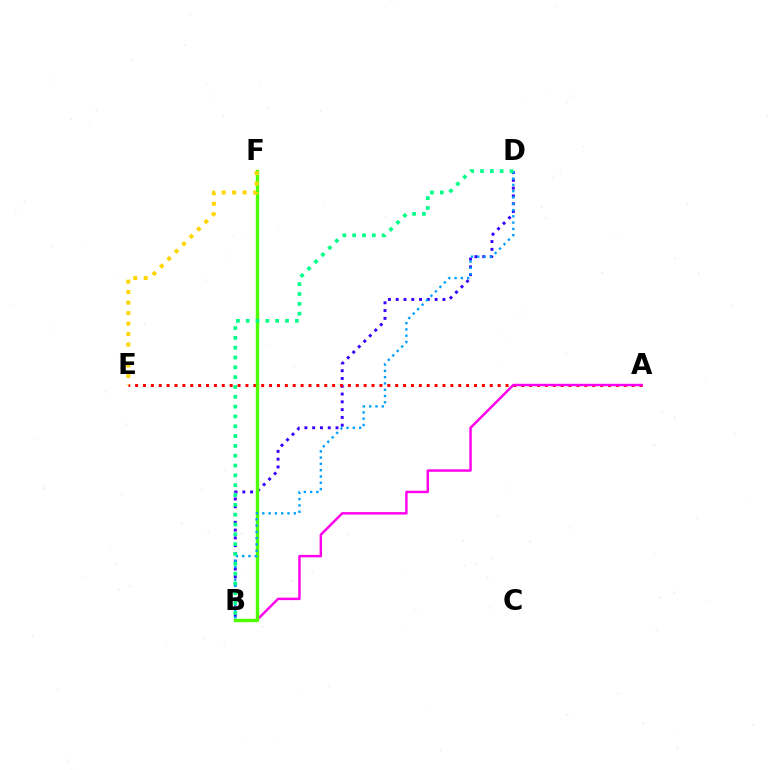{('B', 'D'): [{'color': '#3700ff', 'line_style': 'dotted', 'thickness': 2.11}, {'color': '#009eff', 'line_style': 'dotted', 'thickness': 1.71}, {'color': '#00ff86', 'line_style': 'dotted', 'thickness': 2.67}], ('A', 'E'): [{'color': '#ff0000', 'line_style': 'dotted', 'thickness': 2.14}], ('A', 'B'): [{'color': '#ff00ed', 'line_style': 'solid', 'thickness': 1.76}], ('B', 'F'): [{'color': '#4fff00', 'line_style': 'solid', 'thickness': 2.46}], ('E', 'F'): [{'color': '#ffd500', 'line_style': 'dotted', 'thickness': 2.85}]}